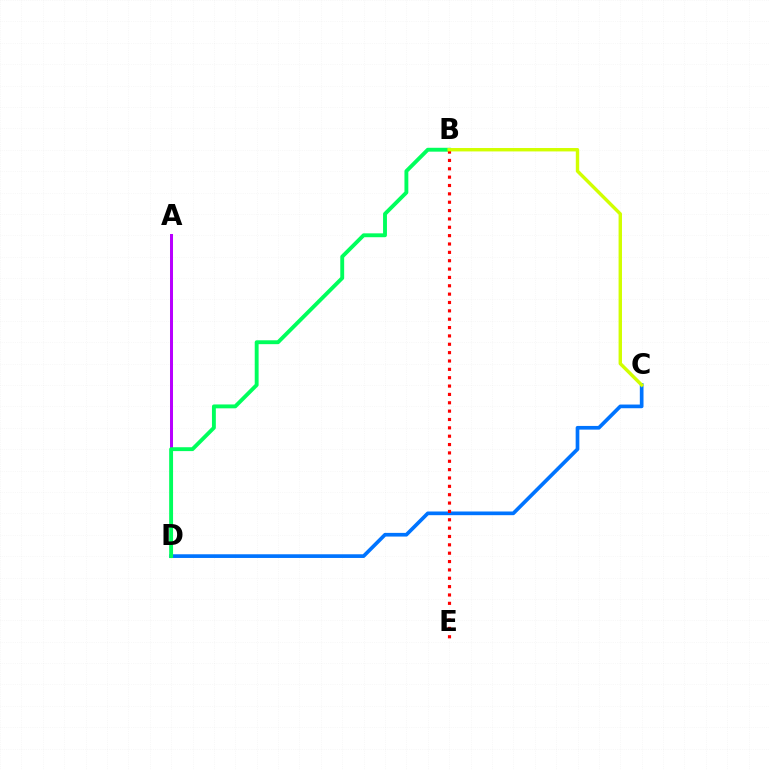{('C', 'D'): [{'color': '#0074ff', 'line_style': 'solid', 'thickness': 2.65}], ('A', 'D'): [{'color': '#b900ff', 'line_style': 'solid', 'thickness': 2.16}], ('B', 'D'): [{'color': '#00ff5c', 'line_style': 'solid', 'thickness': 2.79}], ('B', 'E'): [{'color': '#ff0000', 'line_style': 'dotted', 'thickness': 2.27}], ('B', 'C'): [{'color': '#d1ff00', 'line_style': 'solid', 'thickness': 2.45}]}